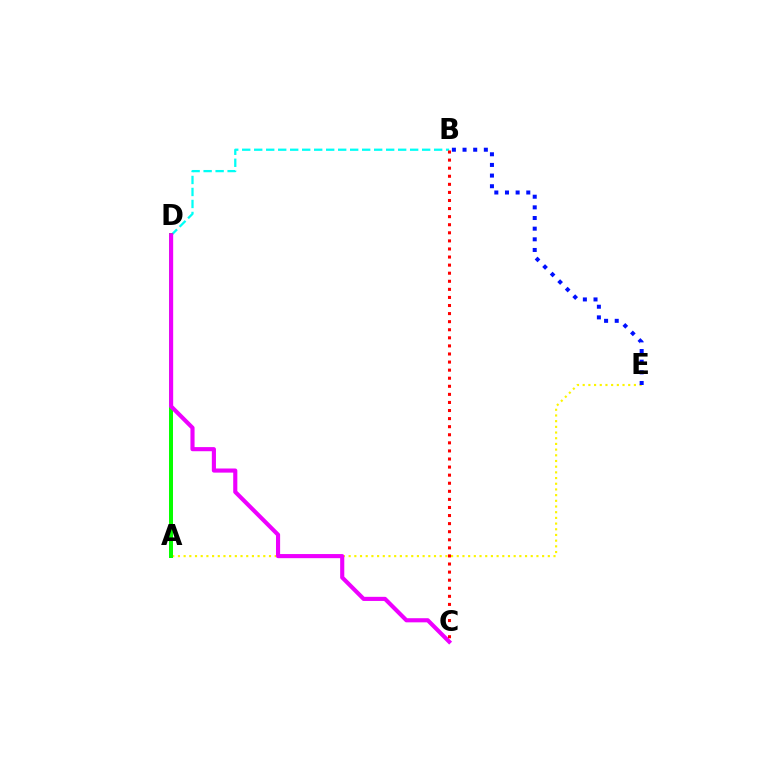{('B', 'D'): [{'color': '#00fff6', 'line_style': 'dashed', 'thickness': 1.63}], ('A', 'E'): [{'color': '#fcf500', 'line_style': 'dotted', 'thickness': 1.55}], ('A', 'D'): [{'color': '#08ff00', 'line_style': 'solid', 'thickness': 2.88}], ('C', 'D'): [{'color': '#ee00ff', 'line_style': 'solid', 'thickness': 2.97}], ('B', 'E'): [{'color': '#0010ff', 'line_style': 'dotted', 'thickness': 2.89}], ('B', 'C'): [{'color': '#ff0000', 'line_style': 'dotted', 'thickness': 2.19}]}